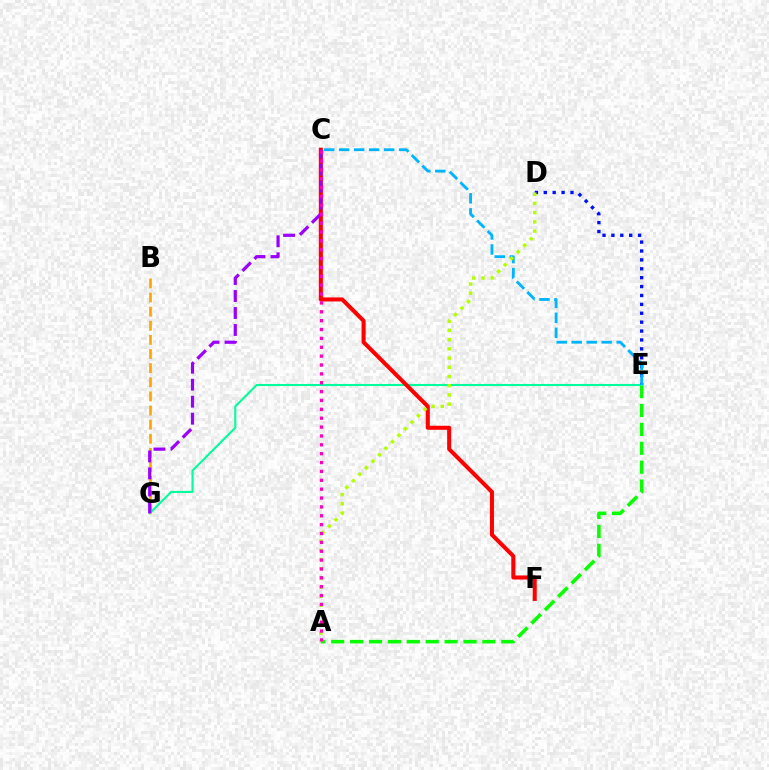{('A', 'E'): [{'color': '#08ff00', 'line_style': 'dashed', 'thickness': 2.57}], ('E', 'G'): [{'color': '#00ff9d', 'line_style': 'solid', 'thickness': 1.5}], ('C', 'F'): [{'color': '#ff0000', 'line_style': 'solid', 'thickness': 2.91}], ('D', 'E'): [{'color': '#0010ff', 'line_style': 'dotted', 'thickness': 2.42}], ('B', 'G'): [{'color': '#ffa500', 'line_style': 'dashed', 'thickness': 1.92}], ('C', 'E'): [{'color': '#00b5ff', 'line_style': 'dashed', 'thickness': 2.04}], ('A', 'D'): [{'color': '#b3ff00', 'line_style': 'dotted', 'thickness': 2.5}], ('C', 'G'): [{'color': '#9b00ff', 'line_style': 'dashed', 'thickness': 2.31}], ('A', 'C'): [{'color': '#ff00bd', 'line_style': 'dotted', 'thickness': 2.41}]}